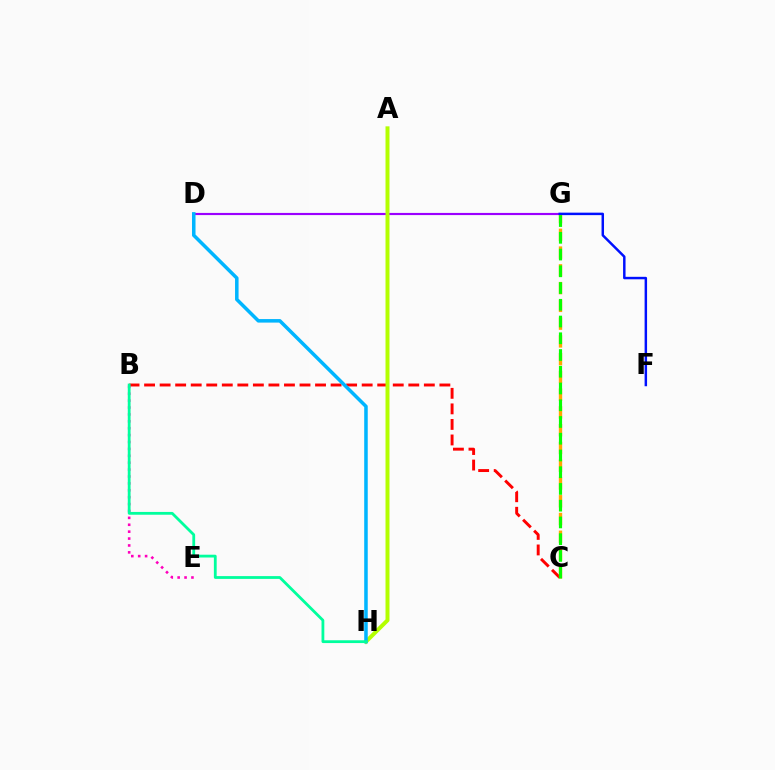{('D', 'G'): [{'color': '#9b00ff', 'line_style': 'solid', 'thickness': 1.55}], ('B', 'C'): [{'color': '#ff0000', 'line_style': 'dashed', 'thickness': 2.11}], ('A', 'H'): [{'color': '#b3ff00', 'line_style': 'solid', 'thickness': 2.86}], ('D', 'H'): [{'color': '#00b5ff', 'line_style': 'solid', 'thickness': 2.54}], ('B', 'E'): [{'color': '#ff00bd', 'line_style': 'dotted', 'thickness': 1.87}], ('C', 'G'): [{'color': '#ffa500', 'line_style': 'dashed', 'thickness': 2.41}, {'color': '#08ff00', 'line_style': 'dashed', 'thickness': 2.27}], ('F', 'G'): [{'color': '#0010ff', 'line_style': 'solid', 'thickness': 1.78}], ('B', 'H'): [{'color': '#00ff9d', 'line_style': 'solid', 'thickness': 2.01}]}